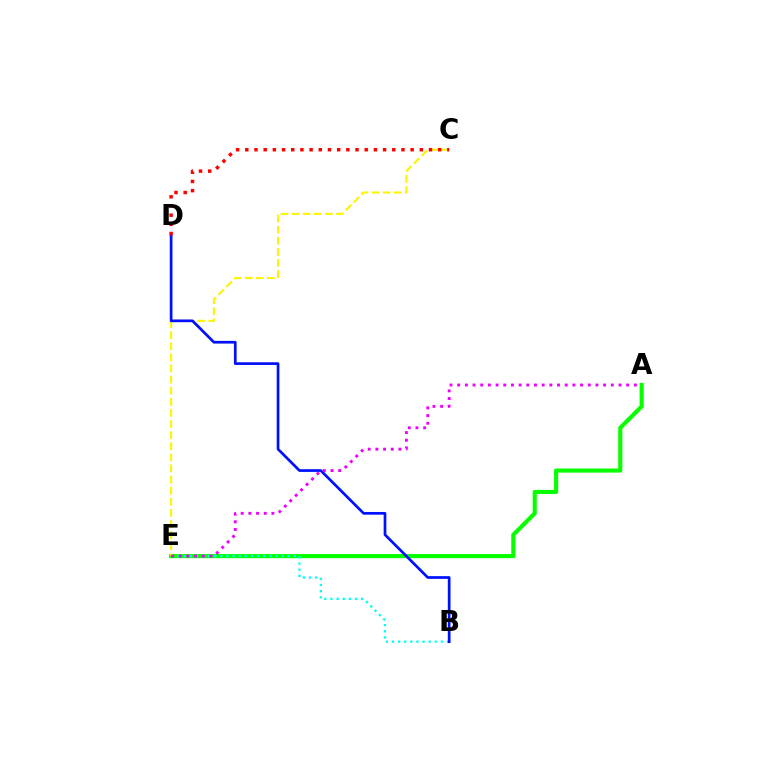{('A', 'E'): [{'color': '#08ff00', 'line_style': 'solid', 'thickness': 2.97}, {'color': '#ee00ff', 'line_style': 'dotted', 'thickness': 2.09}], ('B', 'E'): [{'color': '#00fff6', 'line_style': 'dotted', 'thickness': 1.66}], ('C', 'E'): [{'color': '#fcf500', 'line_style': 'dashed', 'thickness': 1.51}], ('B', 'D'): [{'color': '#0010ff', 'line_style': 'solid', 'thickness': 1.95}], ('C', 'D'): [{'color': '#ff0000', 'line_style': 'dotted', 'thickness': 2.5}]}